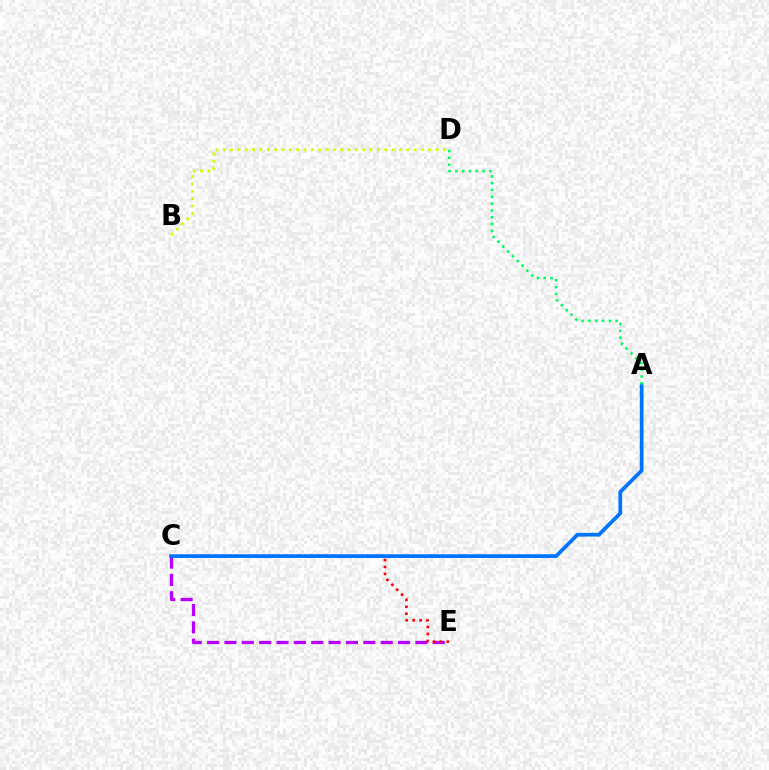{('C', 'E'): [{'color': '#b900ff', 'line_style': 'dashed', 'thickness': 2.36}, {'color': '#ff0000', 'line_style': 'dotted', 'thickness': 1.89}], ('B', 'D'): [{'color': '#d1ff00', 'line_style': 'dotted', 'thickness': 1.99}], ('A', 'C'): [{'color': '#0074ff', 'line_style': 'solid', 'thickness': 2.68}], ('A', 'D'): [{'color': '#00ff5c', 'line_style': 'dotted', 'thickness': 1.85}]}